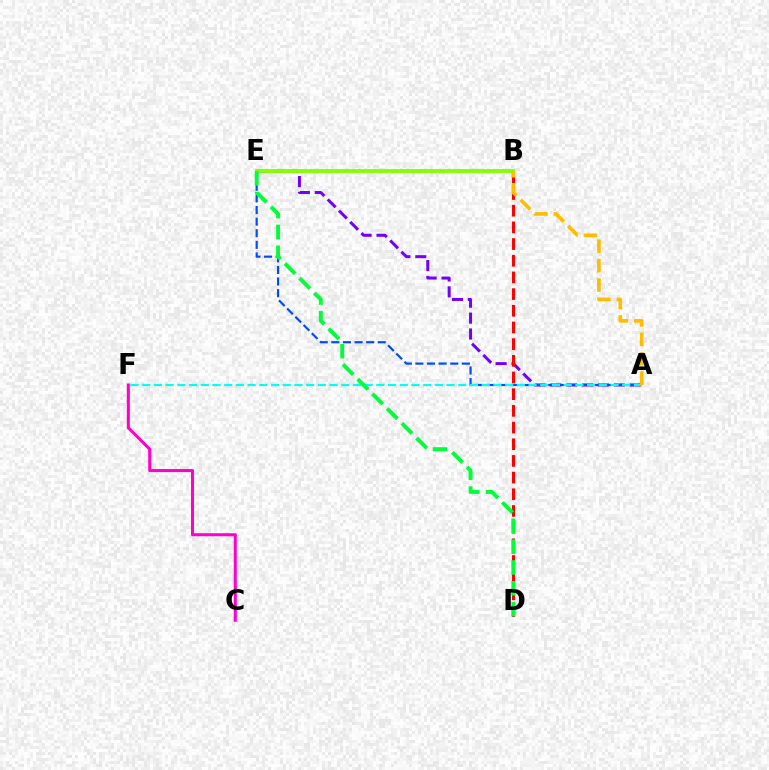{('A', 'E'): [{'color': '#7200ff', 'line_style': 'dashed', 'thickness': 2.16}, {'color': '#004bff', 'line_style': 'dashed', 'thickness': 1.58}], ('B', 'D'): [{'color': '#ff0000', 'line_style': 'dashed', 'thickness': 2.27}], ('A', 'F'): [{'color': '#00fff6', 'line_style': 'dashed', 'thickness': 1.59}], ('C', 'F'): [{'color': '#ff00cf', 'line_style': 'solid', 'thickness': 2.19}], ('B', 'E'): [{'color': '#84ff00', 'line_style': 'solid', 'thickness': 2.76}], ('D', 'E'): [{'color': '#00ff39', 'line_style': 'dashed', 'thickness': 2.83}], ('A', 'B'): [{'color': '#ffbd00', 'line_style': 'dashed', 'thickness': 2.64}]}